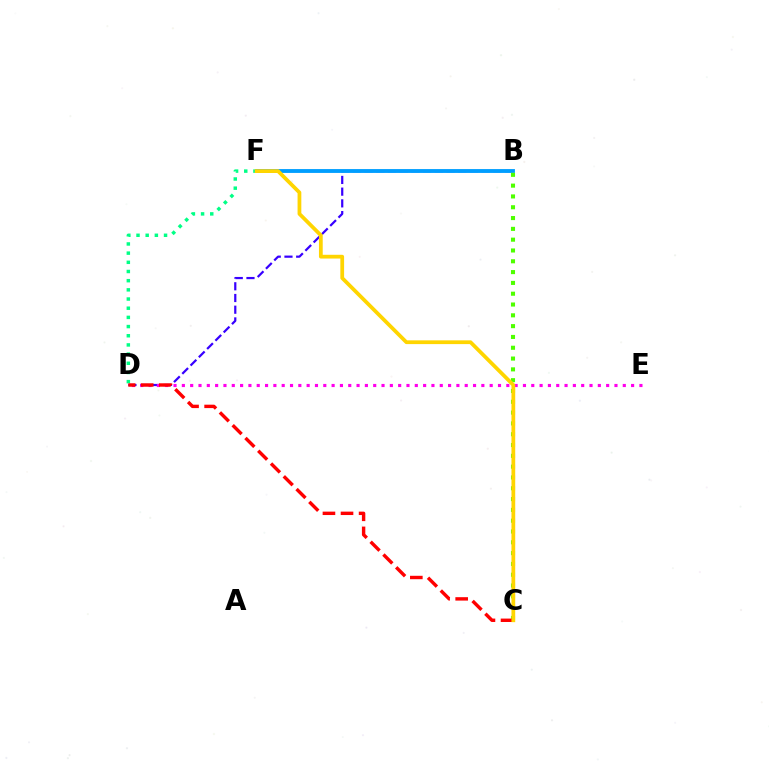{('B', 'D'): [{'color': '#3700ff', 'line_style': 'dashed', 'thickness': 1.59}], ('B', 'F'): [{'color': '#009eff', 'line_style': 'solid', 'thickness': 2.77}], ('D', 'E'): [{'color': '#ff00ed', 'line_style': 'dotted', 'thickness': 2.26}], ('D', 'F'): [{'color': '#00ff86', 'line_style': 'dotted', 'thickness': 2.49}], ('B', 'C'): [{'color': '#4fff00', 'line_style': 'dotted', 'thickness': 2.94}], ('C', 'D'): [{'color': '#ff0000', 'line_style': 'dashed', 'thickness': 2.45}], ('C', 'F'): [{'color': '#ffd500', 'line_style': 'solid', 'thickness': 2.71}]}